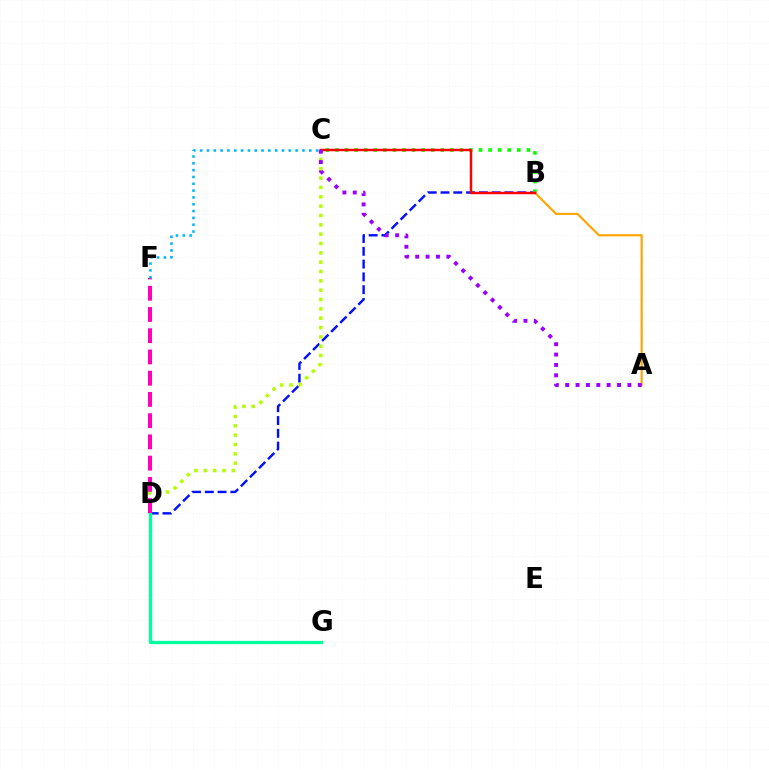{('B', 'D'): [{'color': '#0010ff', 'line_style': 'dashed', 'thickness': 1.74}], ('B', 'C'): [{'color': '#08ff00', 'line_style': 'dotted', 'thickness': 2.6}, {'color': '#ff0000', 'line_style': 'solid', 'thickness': 1.76}], ('C', 'D'): [{'color': '#b3ff00', 'line_style': 'dotted', 'thickness': 2.54}], ('A', 'B'): [{'color': '#ffa500', 'line_style': 'solid', 'thickness': 1.55}], ('D', 'G'): [{'color': '#00ff9d', 'line_style': 'solid', 'thickness': 2.36}], ('D', 'F'): [{'color': '#ff00bd', 'line_style': 'dashed', 'thickness': 2.88}], ('A', 'C'): [{'color': '#9b00ff', 'line_style': 'dotted', 'thickness': 2.82}], ('C', 'F'): [{'color': '#00b5ff', 'line_style': 'dotted', 'thickness': 1.85}]}